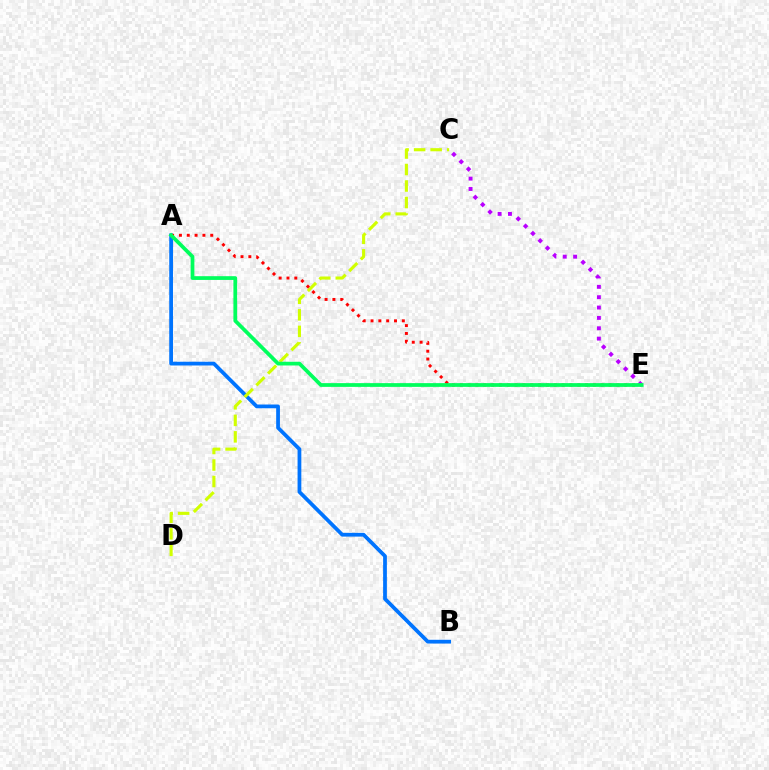{('A', 'B'): [{'color': '#0074ff', 'line_style': 'solid', 'thickness': 2.7}], ('C', 'D'): [{'color': '#d1ff00', 'line_style': 'dashed', 'thickness': 2.24}], ('A', 'E'): [{'color': '#ff0000', 'line_style': 'dotted', 'thickness': 2.13}, {'color': '#00ff5c', 'line_style': 'solid', 'thickness': 2.69}], ('C', 'E'): [{'color': '#b900ff', 'line_style': 'dotted', 'thickness': 2.81}]}